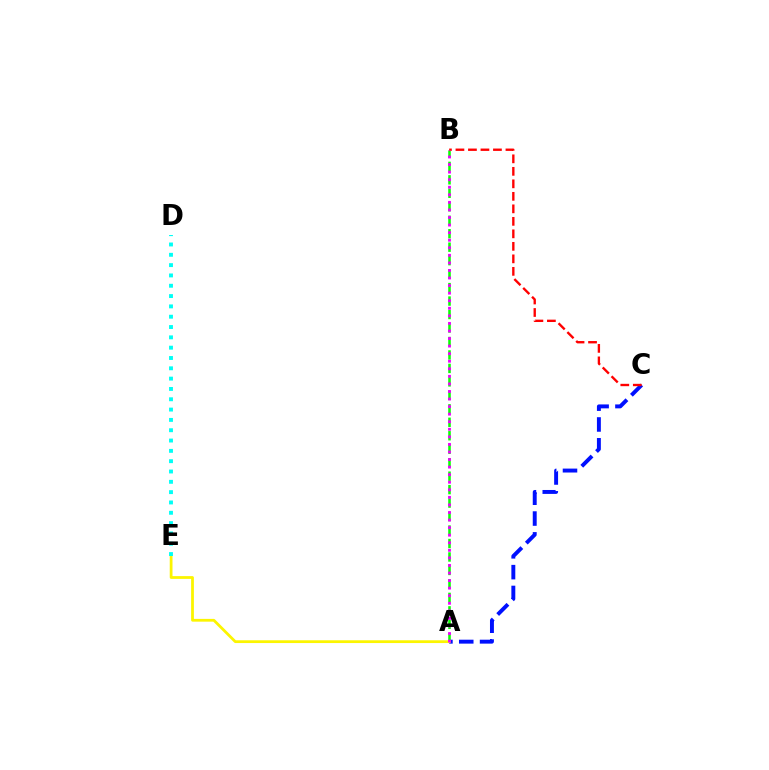{('A', 'C'): [{'color': '#0010ff', 'line_style': 'dashed', 'thickness': 2.83}], ('A', 'B'): [{'color': '#08ff00', 'line_style': 'dashed', 'thickness': 1.83}, {'color': '#ee00ff', 'line_style': 'dotted', 'thickness': 2.06}], ('A', 'E'): [{'color': '#fcf500', 'line_style': 'solid', 'thickness': 1.99}], ('B', 'C'): [{'color': '#ff0000', 'line_style': 'dashed', 'thickness': 1.7}], ('D', 'E'): [{'color': '#00fff6', 'line_style': 'dotted', 'thickness': 2.8}]}